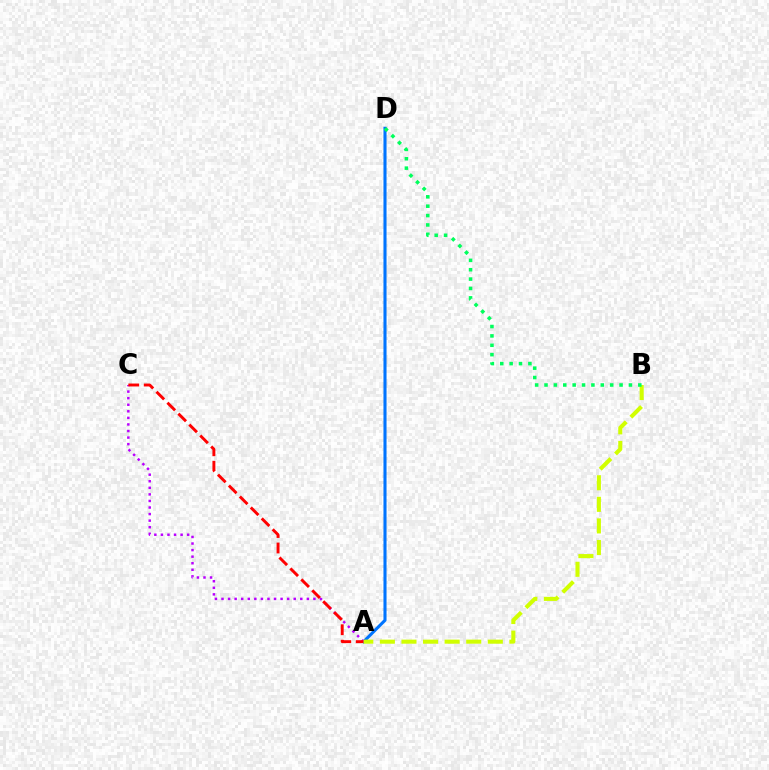{('A', 'D'): [{'color': '#0074ff', 'line_style': 'solid', 'thickness': 2.22}], ('A', 'C'): [{'color': '#b900ff', 'line_style': 'dotted', 'thickness': 1.78}, {'color': '#ff0000', 'line_style': 'dashed', 'thickness': 2.1}], ('A', 'B'): [{'color': '#d1ff00', 'line_style': 'dashed', 'thickness': 2.93}], ('B', 'D'): [{'color': '#00ff5c', 'line_style': 'dotted', 'thickness': 2.55}]}